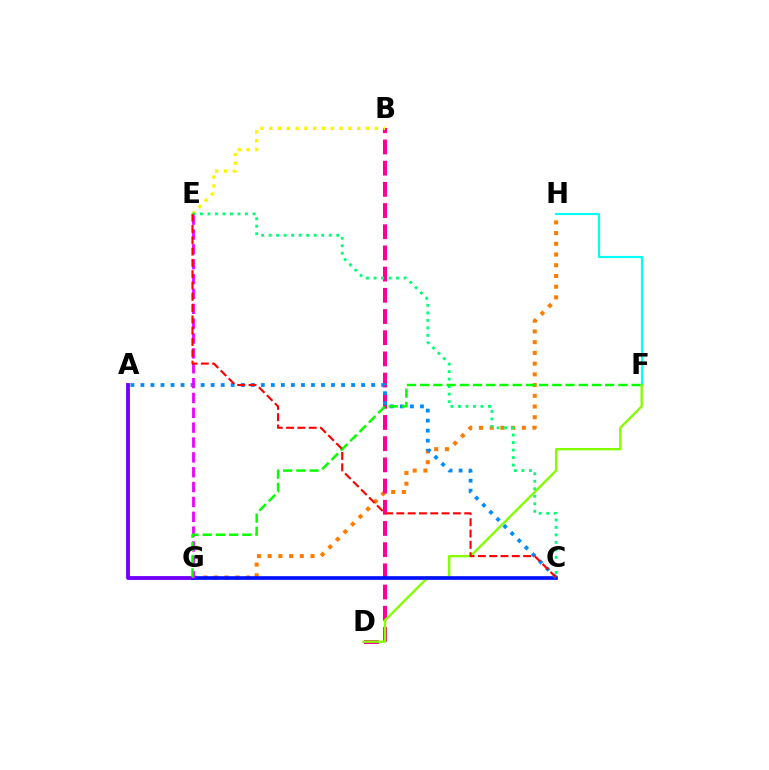{('G', 'H'): [{'color': '#ff7c00', 'line_style': 'dotted', 'thickness': 2.91}], ('A', 'G'): [{'color': '#7200ff', 'line_style': 'solid', 'thickness': 2.76}], ('F', 'H'): [{'color': '#00fff6', 'line_style': 'solid', 'thickness': 1.56}], ('B', 'D'): [{'color': '#ff0094', 'line_style': 'dashed', 'thickness': 2.88}], ('D', 'F'): [{'color': '#84ff00', 'line_style': 'solid', 'thickness': 1.71}], ('C', 'G'): [{'color': '#0010ff', 'line_style': 'solid', 'thickness': 2.64}], ('A', 'C'): [{'color': '#008cff', 'line_style': 'dotted', 'thickness': 2.73}], ('B', 'E'): [{'color': '#fcf500', 'line_style': 'dotted', 'thickness': 2.39}], ('E', 'G'): [{'color': '#ee00ff', 'line_style': 'dashed', 'thickness': 2.02}], ('C', 'E'): [{'color': '#00ff74', 'line_style': 'dotted', 'thickness': 2.04}, {'color': '#ff0000', 'line_style': 'dashed', 'thickness': 1.54}], ('F', 'G'): [{'color': '#08ff00', 'line_style': 'dashed', 'thickness': 1.79}]}